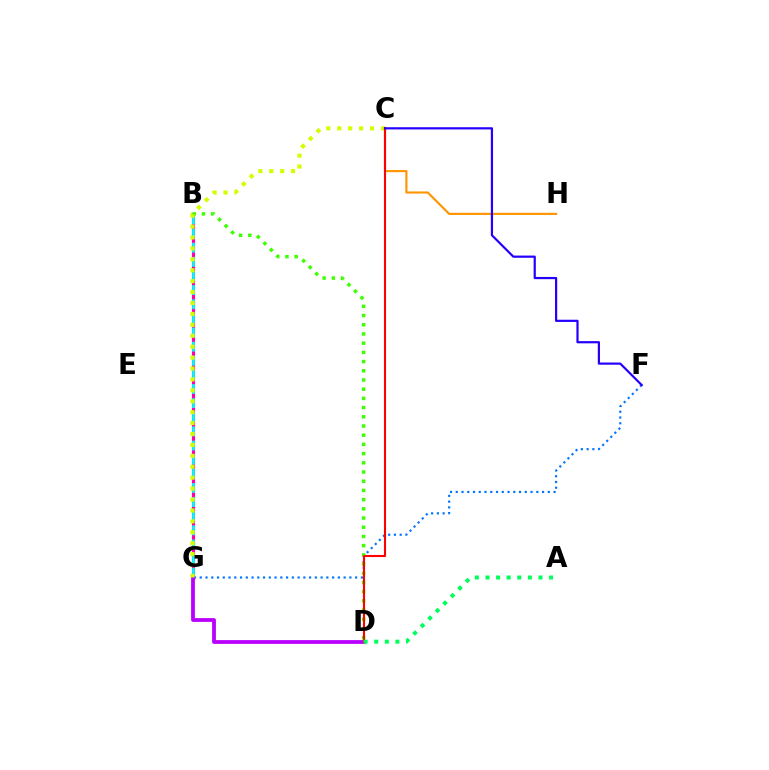{('F', 'G'): [{'color': '#0074ff', 'line_style': 'dotted', 'thickness': 1.56}], ('C', 'H'): [{'color': '#ff9400', 'line_style': 'solid', 'thickness': 1.54}], ('B', 'G'): [{'color': '#ff00ac', 'line_style': 'solid', 'thickness': 2.27}, {'color': '#00fff6', 'line_style': 'dashed', 'thickness': 1.92}], ('D', 'G'): [{'color': '#b900ff', 'line_style': 'solid', 'thickness': 2.72}], ('B', 'D'): [{'color': '#3dff00', 'line_style': 'dotted', 'thickness': 2.5}], ('C', 'G'): [{'color': '#d1ff00', 'line_style': 'dotted', 'thickness': 2.97}], ('C', 'D'): [{'color': '#ff0000', 'line_style': 'solid', 'thickness': 1.51}], ('A', 'D'): [{'color': '#00ff5c', 'line_style': 'dotted', 'thickness': 2.88}], ('C', 'F'): [{'color': '#2500ff', 'line_style': 'solid', 'thickness': 1.59}]}